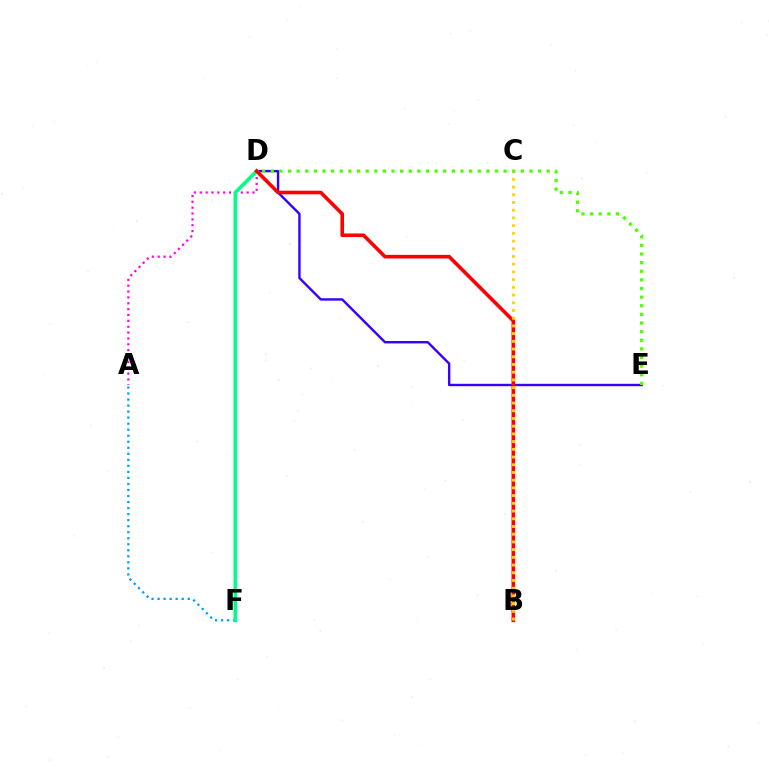{('A', 'F'): [{'color': '#009eff', 'line_style': 'dotted', 'thickness': 1.64}], ('A', 'D'): [{'color': '#ff00ed', 'line_style': 'dotted', 'thickness': 1.59}], ('D', 'E'): [{'color': '#3700ff', 'line_style': 'solid', 'thickness': 1.73}, {'color': '#4fff00', 'line_style': 'dotted', 'thickness': 2.34}], ('D', 'F'): [{'color': '#00ff86', 'line_style': 'solid', 'thickness': 2.59}], ('B', 'D'): [{'color': '#ff0000', 'line_style': 'solid', 'thickness': 2.6}], ('B', 'C'): [{'color': '#ffd500', 'line_style': 'dotted', 'thickness': 2.1}]}